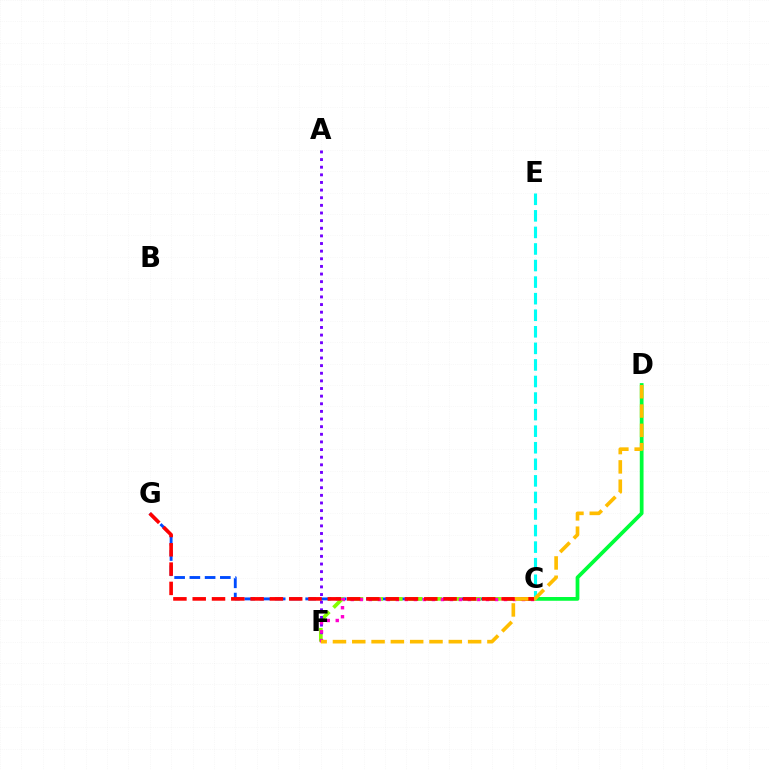{('C', 'D'): [{'color': '#00ff39', 'line_style': 'solid', 'thickness': 2.7}], ('C', 'G'): [{'color': '#004bff', 'line_style': 'dashed', 'thickness': 2.07}, {'color': '#ff0000', 'line_style': 'dashed', 'thickness': 2.62}], ('C', 'F'): [{'color': '#84ff00', 'line_style': 'dashed', 'thickness': 2.67}, {'color': '#ff00cf', 'line_style': 'dotted', 'thickness': 2.45}], ('A', 'F'): [{'color': '#7200ff', 'line_style': 'dotted', 'thickness': 2.07}], ('C', 'E'): [{'color': '#00fff6', 'line_style': 'dashed', 'thickness': 2.25}], ('D', 'F'): [{'color': '#ffbd00', 'line_style': 'dashed', 'thickness': 2.62}]}